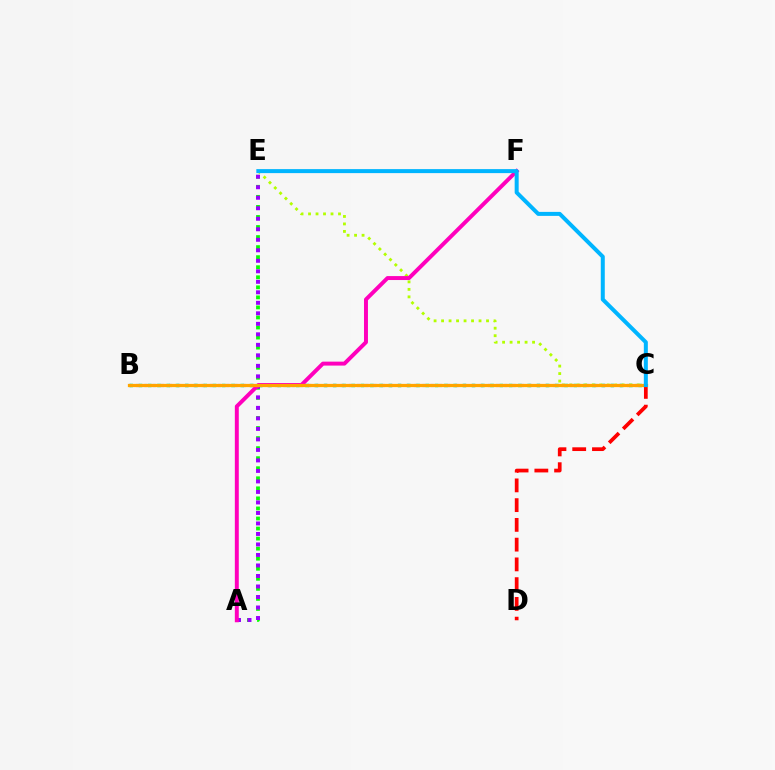{('B', 'C'): [{'color': '#00ff9d', 'line_style': 'dotted', 'thickness': 2.51}, {'color': '#0010ff', 'line_style': 'dotted', 'thickness': 2.22}, {'color': '#ffa500', 'line_style': 'solid', 'thickness': 2.35}], ('A', 'E'): [{'color': '#08ff00', 'line_style': 'dotted', 'thickness': 2.73}, {'color': '#9b00ff', 'line_style': 'dotted', 'thickness': 2.85}], ('C', 'E'): [{'color': '#b3ff00', 'line_style': 'dotted', 'thickness': 2.04}, {'color': '#00b5ff', 'line_style': 'solid', 'thickness': 2.88}], ('C', 'D'): [{'color': '#ff0000', 'line_style': 'dashed', 'thickness': 2.68}], ('A', 'F'): [{'color': '#ff00bd', 'line_style': 'solid', 'thickness': 2.84}]}